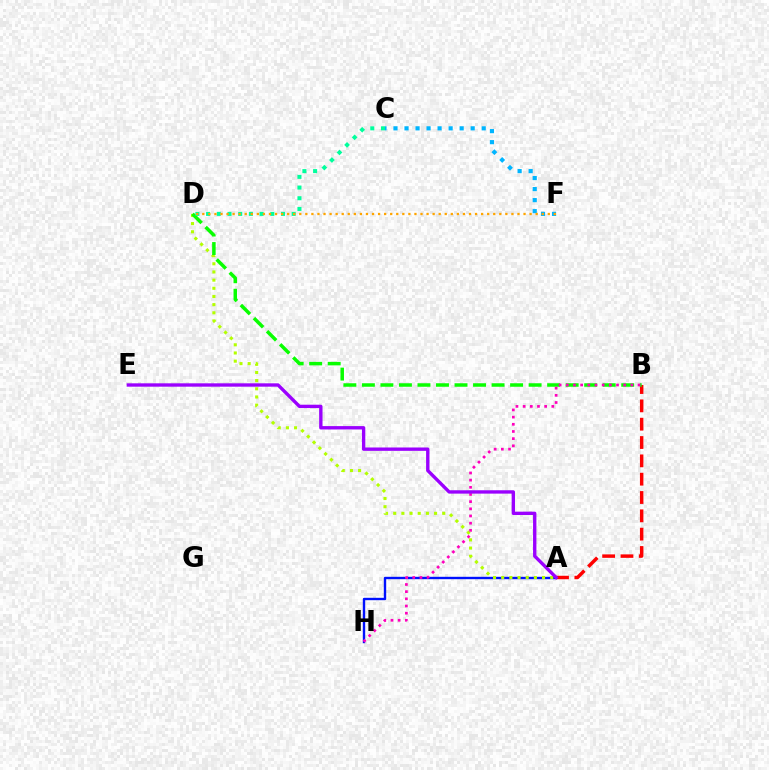{('A', 'H'): [{'color': '#0010ff', 'line_style': 'solid', 'thickness': 1.71}], ('A', 'D'): [{'color': '#b3ff00', 'line_style': 'dotted', 'thickness': 2.22}], ('C', 'F'): [{'color': '#00b5ff', 'line_style': 'dotted', 'thickness': 3.0}], ('A', 'B'): [{'color': '#ff0000', 'line_style': 'dashed', 'thickness': 2.49}], ('B', 'D'): [{'color': '#08ff00', 'line_style': 'dashed', 'thickness': 2.52}], ('C', 'D'): [{'color': '#00ff9d', 'line_style': 'dotted', 'thickness': 2.91}], ('B', 'H'): [{'color': '#ff00bd', 'line_style': 'dotted', 'thickness': 1.95}], ('D', 'F'): [{'color': '#ffa500', 'line_style': 'dotted', 'thickness': 1.65}], ('A', 'E'): [{'color': '#9b00ff', 'line_style': 'solid', 'thickness': 2.42}]}